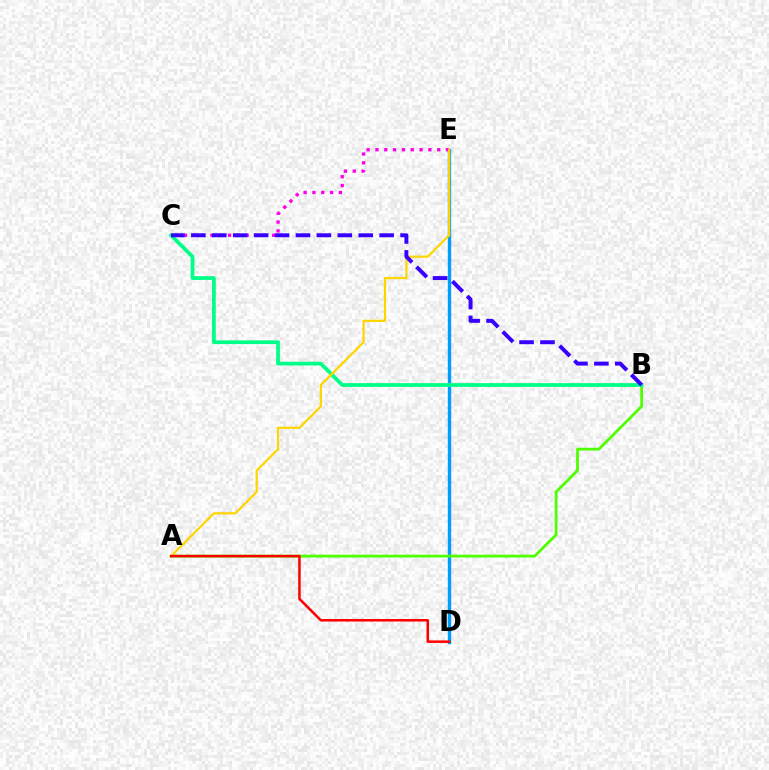{('D', 'E'): [{'color': '#009eff', 'line_style': 'solid', 'thickness': 2.42}], ('A', 'B'): [{'color': '#4fff00', 'line_style': 'solid', 'thickness': 2.01}], ('B', 'C'): [{'color': '#00ff86', 'line_style': 'solid', 'thickness': 2.69}, {'color': '#3700ff', 'line_style': 'dashed', 'thickness': 2.84}], ('C', 'E'): [{'color': '#ff00ed', 'line_style': 'dotted', 'thickness': 2.4}], ('A', 'E'): [{'color': '#ffd500', 'line_style': 'solid', 'thickness': 1.59}], ('A', 'D'): [{'color': '#ff0000', 'line_style': 'solid', 'thickness': 1.81}]}